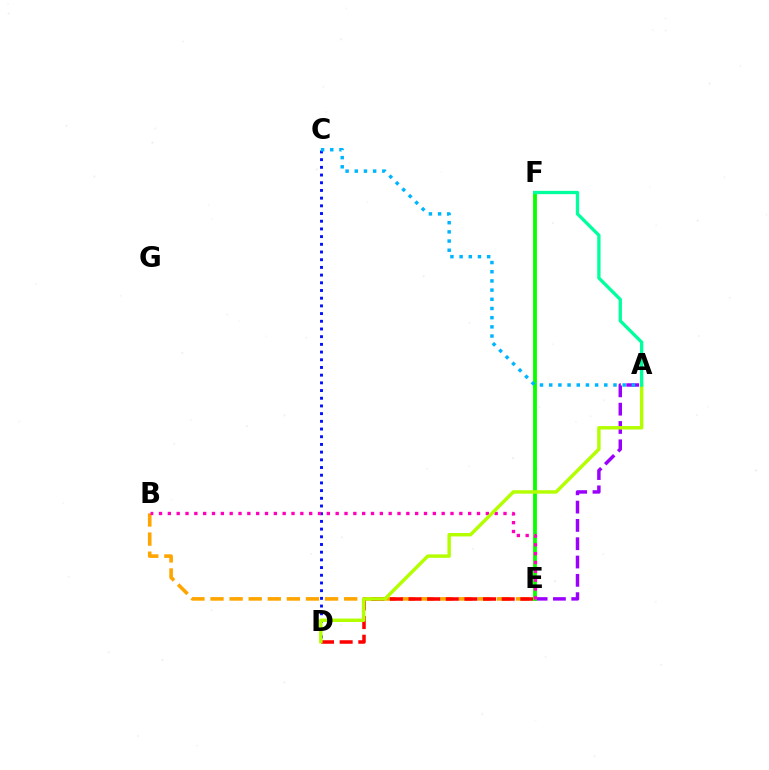{('C', 'D'): [{'color': '#0010ff', 'line_style': 'dotted', 'thickness': 2.09}], ('B', 'E'): [{'color': '#ffa500', 'line_style': 'dashed', 'thickness': 2.59}, {'color': '#ff00bd', 'line_style': 'dotted', 'thickness': 2.4}], ('A', 'E'): [{'color': '#9b00ff', 'line_style': 'dashed', 'thickness': 2.49}], ('D', 'E'): [{'color': '#ff0000', 'line_style': 'dashed', 'thickness': 2.53}], ('E', 'F'): [{'color': '#08ff00', 'line_style': 'solid', 'thickness': 2.75}], ('A', 'D'): [{'color': '#b3ff00', 'line_style': 'solid', 'thickness': 2.47}], ('A', 'C'): [{'color': '#00b5ff', 'line_style': 'dotted', 'thickness': 2.5}], ('A', 'F'): [{'color': '#00ff9d', 'line_style': 'solid', 'thickness': 2.37}]}